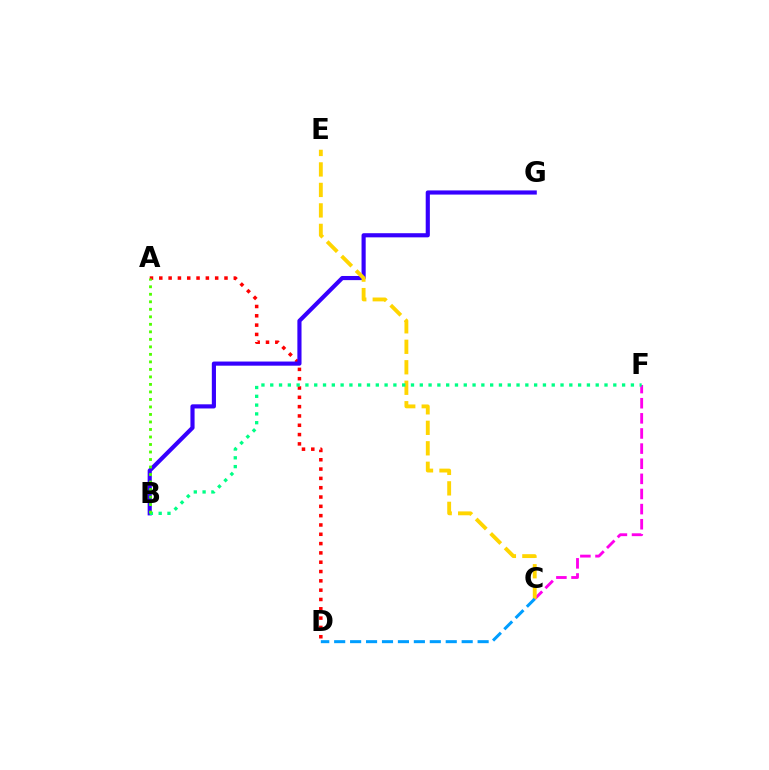{('A', 'D'): [{'color': '#ff0000', 'line_style': 'dotted', 'thickness': 2.53}], ('B', 'G'): [{'color': '#3700ff', 'line_style': 'solid', 'thickness': 2.98}], ('C', 'F'): [{'color': '#ff00ed', 'line_style': 'dashed', 'thickness': 2.05}], ('C', 'E'): [{'color': '#ffd500', 'line_style': 'dashed', 'thickness': 2.78}], ('B', 'F'): [{'color': '#00ff86', 'line_style': 'dotted', 'thickness': 2.39}], ('A', 'B'): [{'color': '#4fff00', 'line_style': 'dotted', 'thickness': 2.04}], ('C', 'D'): [{'color': '#009eff', 'line_style': 'dashed', 'thickness': 2.17}]}